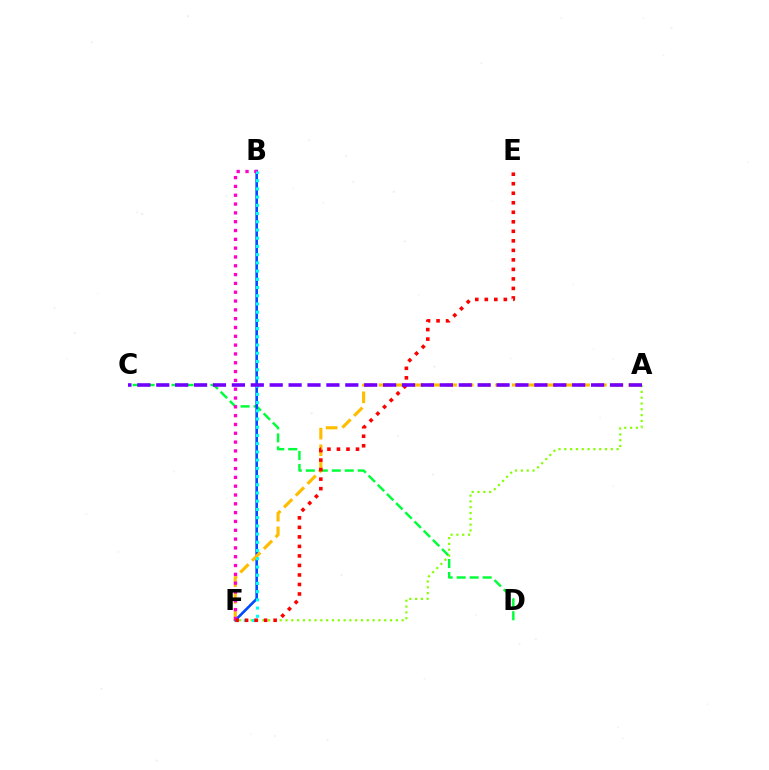{('C', 'D'): [{'color': '#00ff39', 'line_style': 'dashed', 'thickness': 1.76}], ('B', 'F'): [{'color': '#004bff', 'line_style': 'solid', 'thickness': 1.89}, {'color': '#ff00cf', 'line_style': 'dotted', 'thickness': 2.4}, {'color': '#00fff6', 'line_style': 'dotted', 'thickness': 2.23}], ('A', 'F'): [{'color': '#84ff00', 'line_style': 'dotted', 'thickness': 1.58}, {'color': '#ffbd00', 'line_style': 'dashed', 'thickness': 2.26}], ('E', 'F'): [{'color': '#ff0000', 'line_style': 'dotted', 'thickness': 2.59}], ('A', 'C'): [{'color': '#7200ff', 'line_style': 'dashed', 'thickness': 2.57}]}